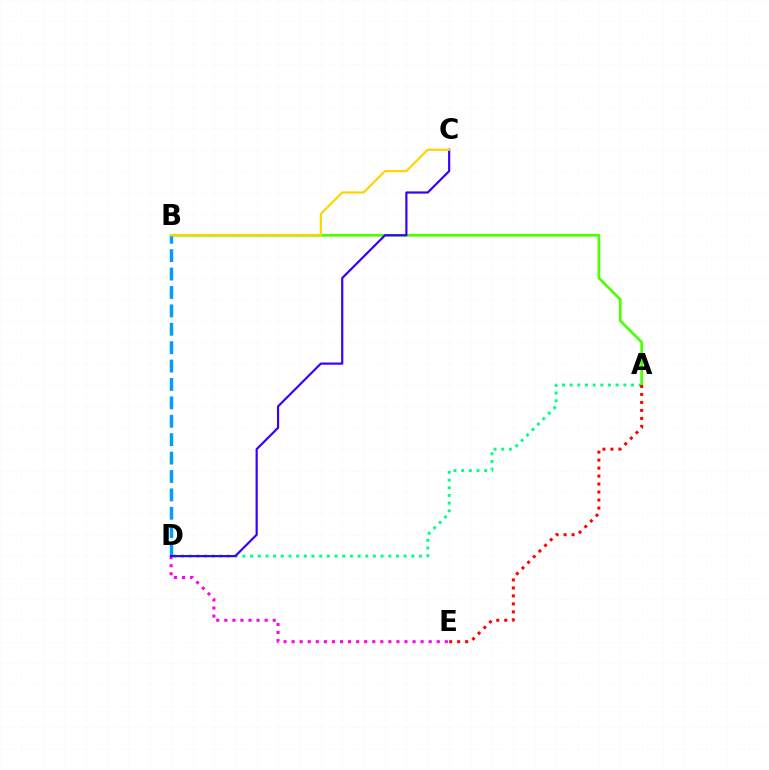{('A', 'D'): [{'color': '#00ff86', 'line_style': 'dotted', 'thickness': 2.09}], ('D', 'E'): [{'color': '#ff00ed', 'line_style': 'dotted', 'thickness': 2.19}], ('A', 'B'): [{'color': '#4fff00', 'line_style': 'solid', 'thickness': 1.95}], ('B', 'D'): [{'color': '#009eff', 'line_style': 'dashed', 'thickness': 2.5}], ('C', 'D'): [{'color': '#3700ff', 'line_style': 'solid', 'thickness': 1.57}], ('B', 'C'): [{'color': '#ffd500', 'line_style': 'solid', 'thickness': 1.58}], ('A', 'E'): [{'color': '#ff0000', 'line_style': 'dotted', 'thickness': 2.17}]}